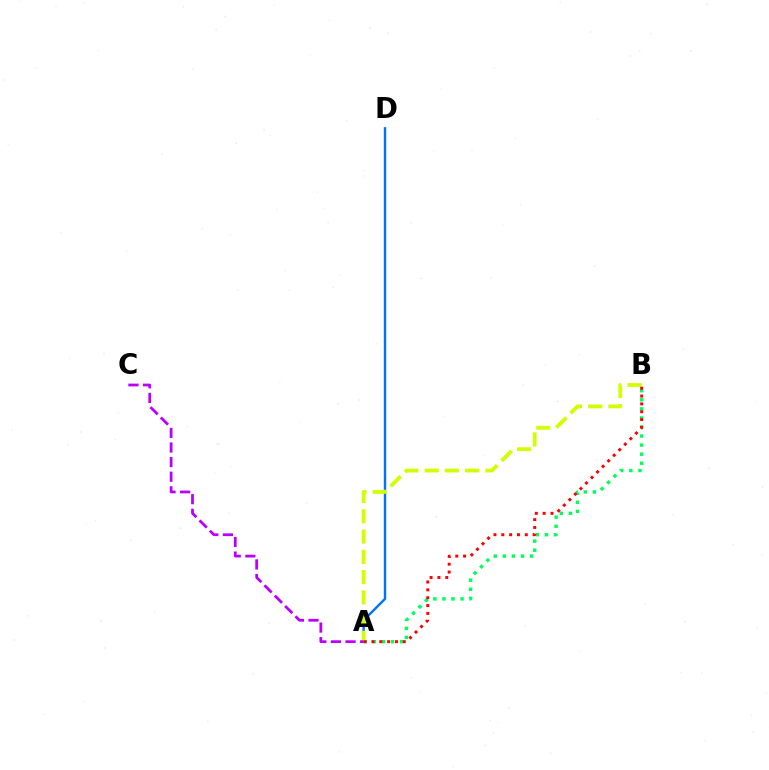{('A', 'B'): [{'color': '#00ff5c', 'line_style': 'dotted', 'thickness': 2.46}, {'color': '#d1ff00', 'line_style': 'dashed', 'thickness': 2.75}, {'color': '#ff0000', 'line_style': 'dotted', 'thickness': 2.13}], ('A', 'D'): [{'color': '#0074ff', 'line_style': 'solid', 'thickness': 1.74}], ('A', 'C'): [{'color': '#b900ff', 'line_style': 'dashed', 'thickness': 1.98}]}